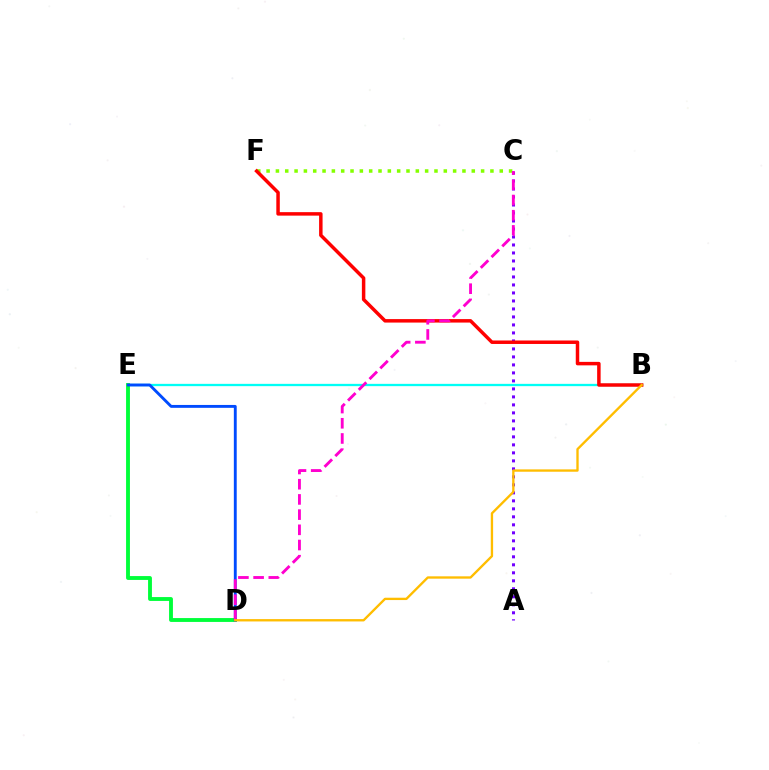{('B', 'E'): [{'color': '#00fff6', 'line_style': 'solid', 'thickness': 1.66}], ('D', 'E'): [{'color': '#00ff39', 'line_style': 'solid', 'thickness': 2.78}, {'color': '#004bff', 'line_style': 'solid', 'thickness': 2.07}], ('A', 'C'): [{'color': '#7200ff', 'line_style': 'dotted', 'thickness': 2.17}], ('C', 'F'): [{'color': '#84ff00', 'line_style': 'dotted', 'thickness': 2.53}], ('B', 'F'): [{'color': '#ff0000', 'line_style': 'solid', 'thickness': 2.5}], ('C', 'D'): [{'color': '#ff00cf', 'line_style': 'dashed', 'thickness': 2.06}], ('B', 'D'): [{'color': '#ffbd00', 'line_style': 'solid', 'thickness': 1.69}]}